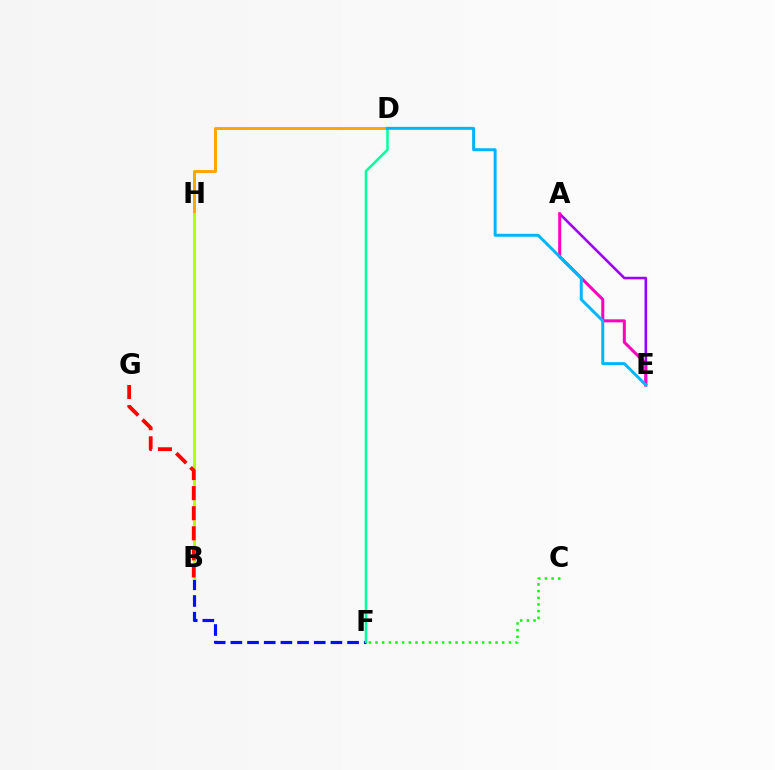{('D', 'H'): [{'color': '#ffa500', 'line_style': 'solid', 'thickness': 2.11}], ('A', 'E'): [{'color': '#9b00ff', 'line_style': 'solid', 'thickness': 1.87}, {'color': '#ff00bd', 'line_style': 'solid', 'thickness': 2.17}], ('C', 'F'): [{'color': '#08ff00', 'line_style': 'dotted', 'thickness': 1.81}], ('B', 'F'): [{'color': '#0010ff', 'line_style': 'dashed', 'thickness': 2.27}], ('B', 'H'): [{'color': '#b3ff00', 'line_style': 'solid', 'thickness': 2.2}], ('D', 'F'): [{'color': '#00ff9d', 'line_style': 'solid', 'thickness': 1.79}], ('B', 'G'): [{'color': '#ff0000', 'line_style': 'dashed', 'thickness': 2.73}], ('D', 'E'): [{'color': '#00b5ff', 'line_style': 'solid', 'thickness': 2.13}]}